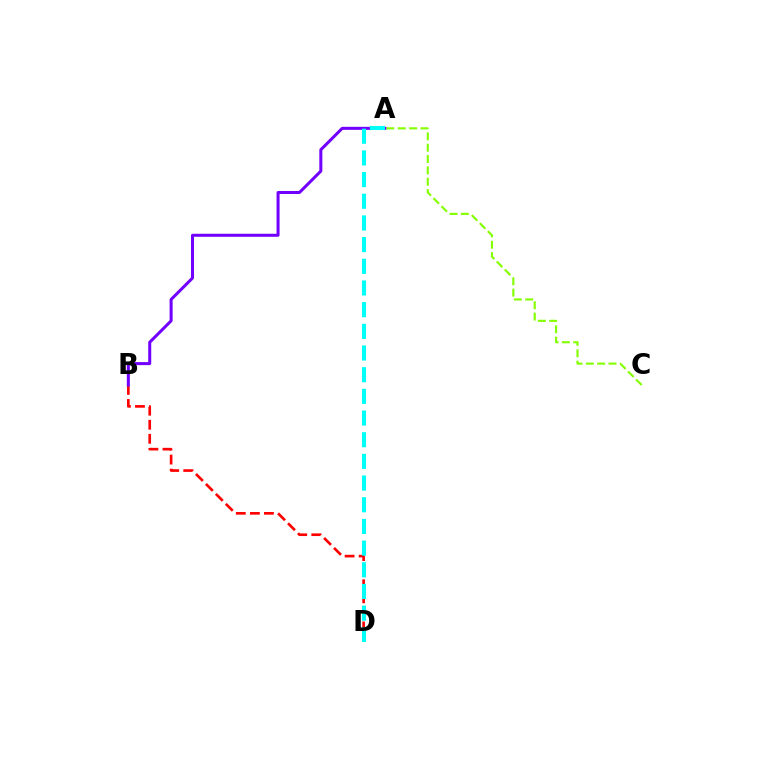{('B', 'D'): [{'color': '#ff0000', 'line_style': 'dashed', 'thickness': 1.91}], ('A', 'B'): [{'color': '#7200ff', 'line_style': 'solid', 'thickness': 2.18}], ('A', 'C'): [{'color': '#84ff00', 'line_style': 'dashed', 'thickness': 1.54}], ('A', 'D'): [{'color': '#00fff6', 'line_style': 'dashed', 'thickness': 2.94}]}